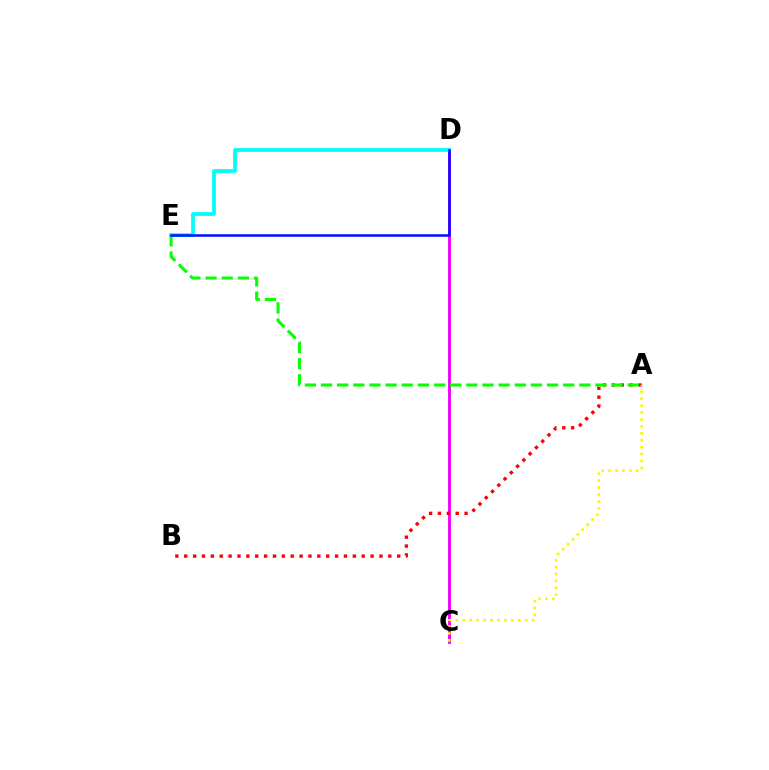{('C', 'D'): [{'color': '#ee00ff', 'line_style': 'solid', 'thickness': 2.05}], ('D', 'E'): [{'color': '#00fff6', 'line_style': 'solid', 'thickness': 2.69}, {'color': '#0010ff', 'line_style': 'solid', 'thickness': 1.81}], ('A', 'B'): [{'color': '#ff0000', 'line_style': 'dotted', 'thickness': 2.41}], ('A', 'C'): [{'color': '#fcf500', 'line_style': 'dotted', 'thickness': 1.88}], ('A', 'E'): [{'color': '#08ff00', 'line_style': 'dashed', 'thickness': 2.19}]}